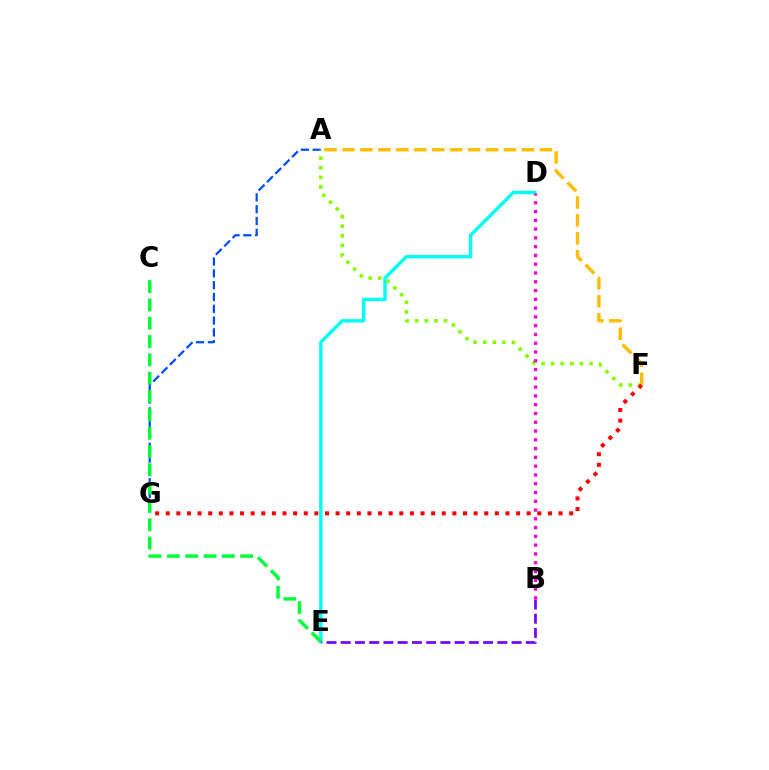{('A', 'G'): [{'color': '#004bff', 'line_style': 'dashed', 'thickness': 1.6}], ('D', 'E'): [{'color': '#00fff6', 'line_style': 'solid', 'thickness': 2.46}], ('C', 'E'): [{'color': '#00ff39', 'line_style': 'dashed', 'thickness': 2.49}], ('A', 'F'): [{'color': '#ffbd00', 'line_style': 'dashed', 'thickness': 2.44}, {'color': '#84ff00', 'line_style': 'dotted', 'thickness': 2.61}], ('B', 'E'): [{'color': '#7200ff', 'line_style': 'dashed', 'thickness': 1.93}], ('B', 'D'): [{'color': '#ff00cf', 'line_style': 'dotted', 'thickness': 2.39}], ('F', 'G'): [{'color': '#ff0000', 'line_style': 'dotted', 'thickness': 2.88}]}